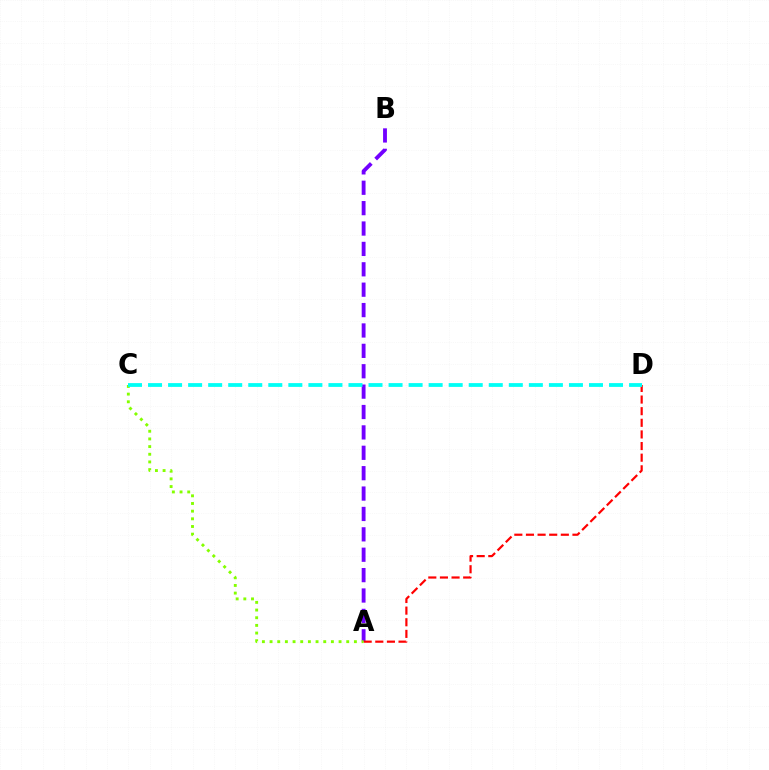{('A', 'B'): [{'color': '#7200ff', 'line_style': 'dashed', 'thickness': 2.77}], ('A', 'D'): [{'color': '#ff0000', 'line_style': 'dashed', 'thickness': 1.58}], ('A', 'C'): [{'color': '#84ff00', 'line_style': 'dotted', 'thickness': 2.08}], ('C', 'D'): [{'color': '#00fff6', 'line_style': 'dashed', 'thickness': 2.72}]}